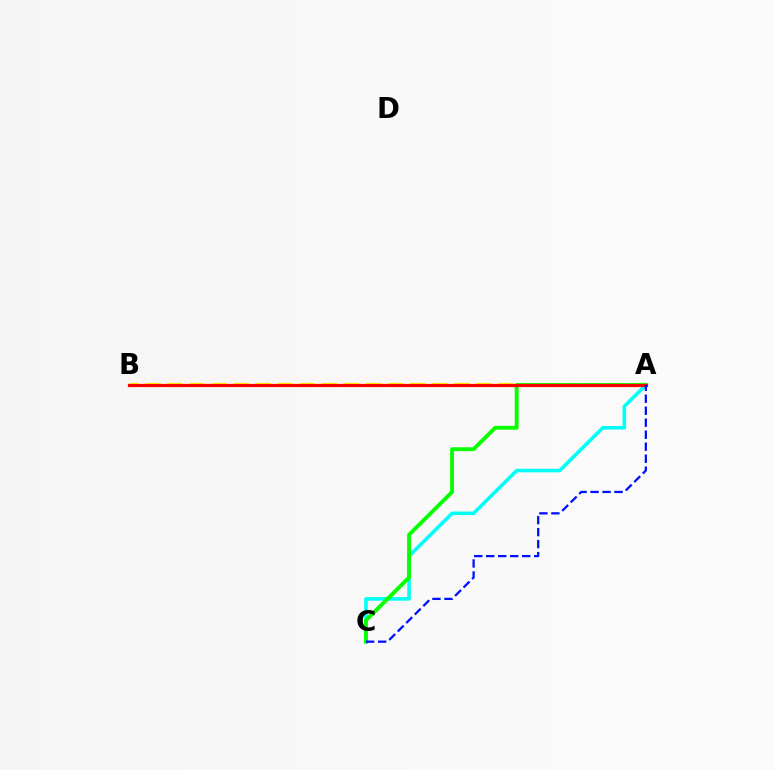{('A', 'B'): [{'color': '#fcf500', 'line_style': 'dashed', 'thickness': 3.0}, {'color': '#ee00ff', 'line_style': 'solid', 'thickness': 2.11}, {'color': '#ff0000', 'line_style': 'solid', 'thickness': 2.29}], ('A', 'C'): [{'color': '#00fff6', 'line_style': 'solid', 'thickness': 2.57}, {'color': '#08ff00', 'line_style': 'solid', 'thickness': 2.78}, {'color': '#0010ff', 'line_style': 'dashed', 'thickness': 1.63}]}